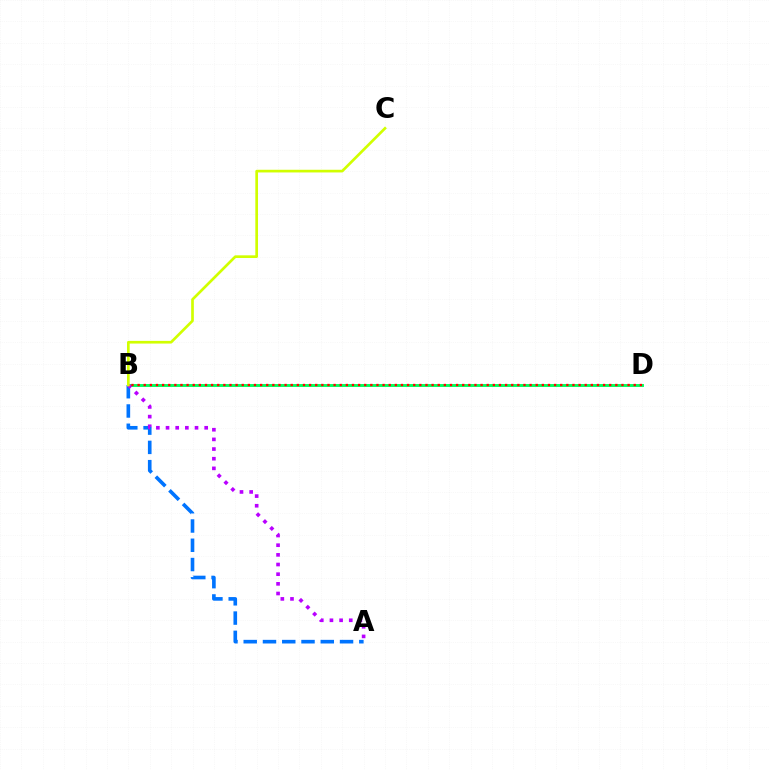{('B', 'D'): [{'color': '#00ff5c', 'line_style': 'solid', 'thickness': 2.1}, {'color': '#ff0000', 'line_style': 'dotted', 'thickness': 1.66}], ('A', 'B'): [{'color': '#0074ff', 'line_style': 'dashed', 'thickness': 2.62}, {'color': '#b900ff', 'line_style': 'dotted', 'thickness': 2.62}], ('B', 'C'): [{'color': '#d1ff00', 'line_style': 'solid', 'thickness': 1.93}]}